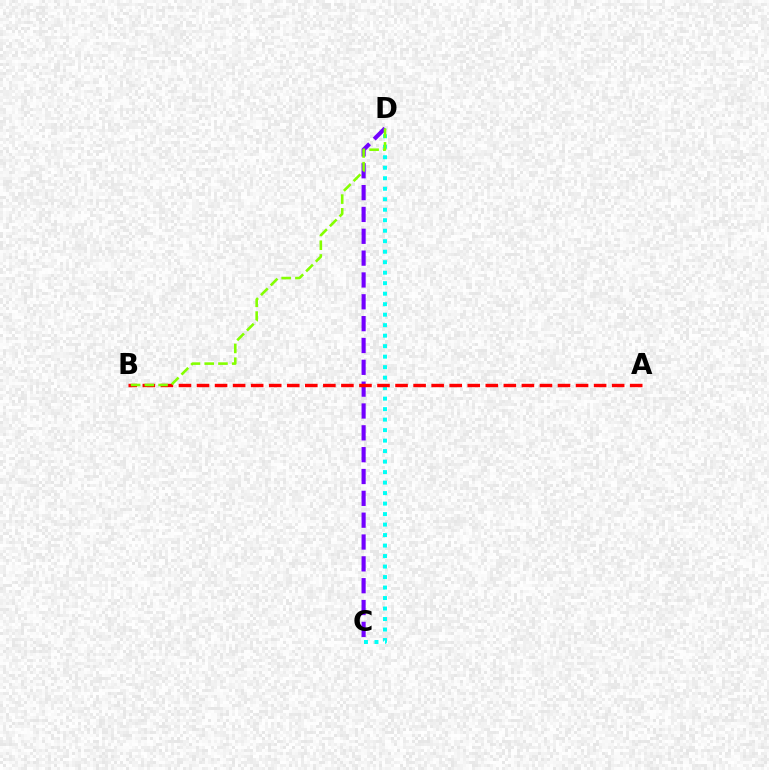{('C', 'D'): [{'color': '#00fff6', 'line_style': 'dotted', 'thickness': 2.85}, {'color': '#7200ff', 'line_style': 'dashed', 'thickness': 2.97}], ('A', 'B'): [{'color': '#ff0000', 'line_style': 'dashed', 'thickness': 2.45}], ('B', 'D'): [{'color': '#84ff00', 'line_style': 'dashed', 'thickness': 1.87}]}